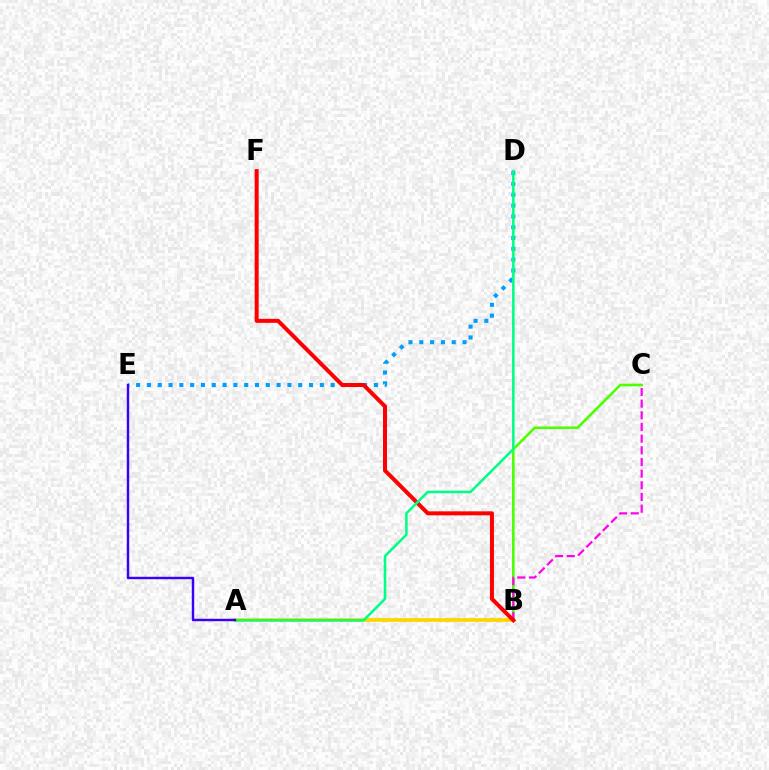{('A', 'B'): [{'color': '#ffd500', 'line_style': 'solid', 'thickness': 2.72}], ('D', 'E'): [{'color': '#009eff', 'line_style': 'dotted', 'thickness': 2.94}], ('B', 'C'): [{'color': '#4fff00', 'line_style': 'solid', 'thickness': 1.89}, {'color': '#ff00ed', 'line_style': 'dashed', 'thickness': 1.58}], ('B', 'F'): [{'color': '#ff0000', 'line_style': 'solid', 'thickness': 2.88}], ('A', 'D'): [{'color': '#00ff86', 'line_style': 'solid', 'thickness': 1.84}], ('A', 'E'): [{'color': '#3700ff', 'line_style': 'solid', 'thickness': 1.75}]}